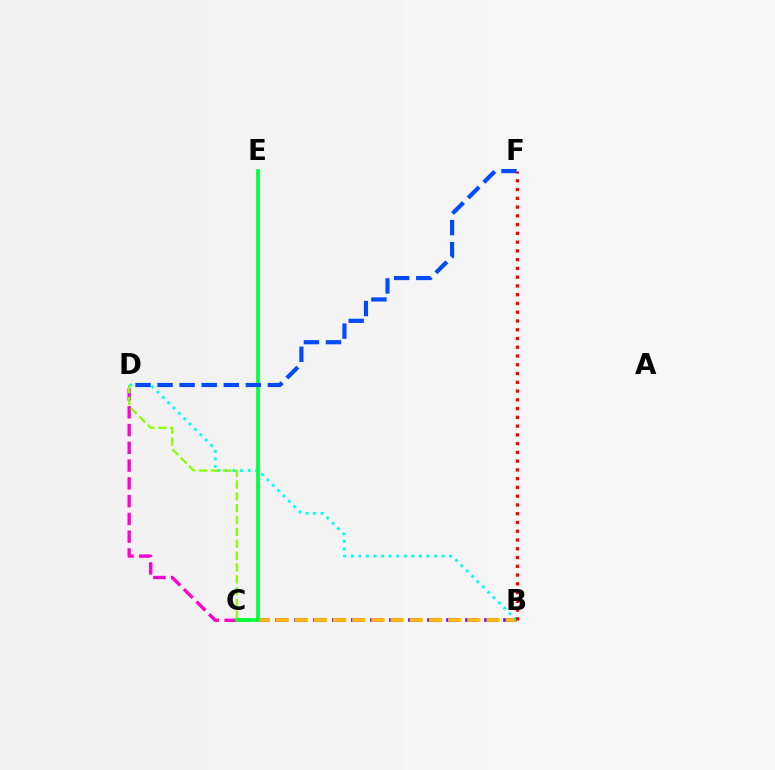{('C', 'D'): [{'color': '#ff00cf', 'line_style': 'dashed', 'thickness': 2.41}, {'color': '#84ff00', 'line_style': 'dashed', 'thickness': 1.61}], ('B', 'C'): [{'color': '#7200ff', 'line_style': 'dashed', 'thickness': 2.58}, {'color': '#ffbd00', 'line_style': 'dashed', 'thickness': 2.61}], ('B', 'D'): [{'color': '#00fff6', 'line_style': 'dotted', 'thickness': 2.05}], ('B', 'F'): [{'color': '#ff0000', 'line_style': 'dotted', 'thickness': 2.38}], ('C', 'E'): [{'color': '#00ff39', 'line_style': 'solid', 'thickness': 2.65}], ('D', 'F'): [{'color': '#004bff', 'line_style': 'dashed', 'thickness': 3.0}]}